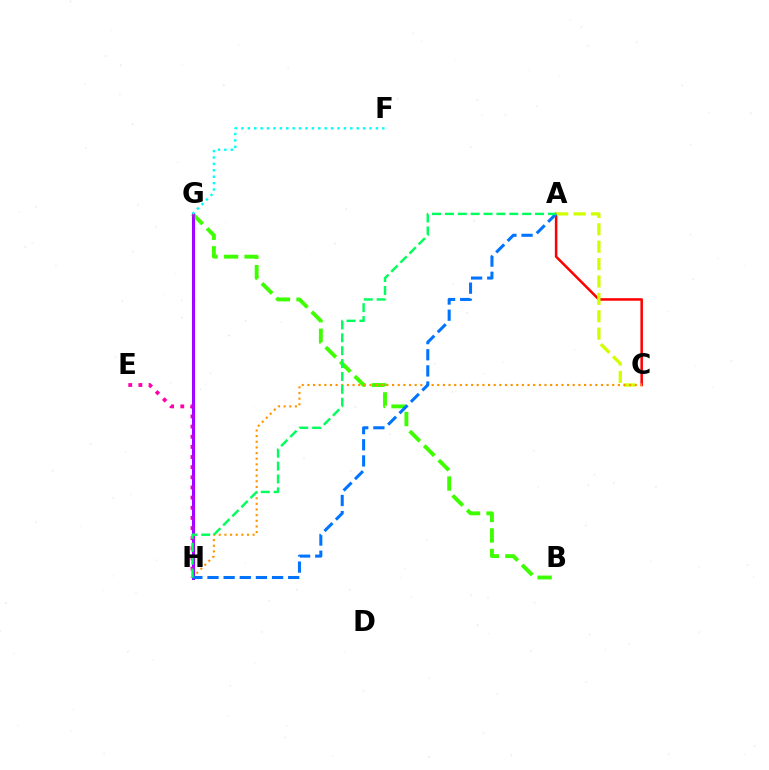{('A', 'C'): [{'color': '#ff0000', 'line_style': 'solid', 'thickness': 1.82}, {'color': '#d1ff00', 'line_style': 'dashed', 'thickness': 2.36}], ('G', 'H'): [{'color': '#2500ff', 'line_style': 'solid', 'thickness': 2.18}, {'color': '#b900ff', 'line_style': 'solid', 'thickness': 1.92}], ('B', 'G'): [{'color': '#3dff00', 'line_style': 'dashed', 'thickness': 2.79}], ('E', 'H'): [{'color': '#ff00ac', 'line_style': 'dotted', 'thickness': 2.76}], ('C', 'H'): [{'color': '#ff9400', 'line_style': 'dotted', 'thickness': 1.53}], ('F', 'G'): [{'color': '#00fff6', 'line_style': 'dotted', 'thickness': 1.74}], ('A', 'H'): [{'color': '#0074ff', 'line_style': 'dashed', 'thickness': 2.19}, {'color': '#00ff5c', 'line_style': 'dashed', 'thickness': 1.75}]}